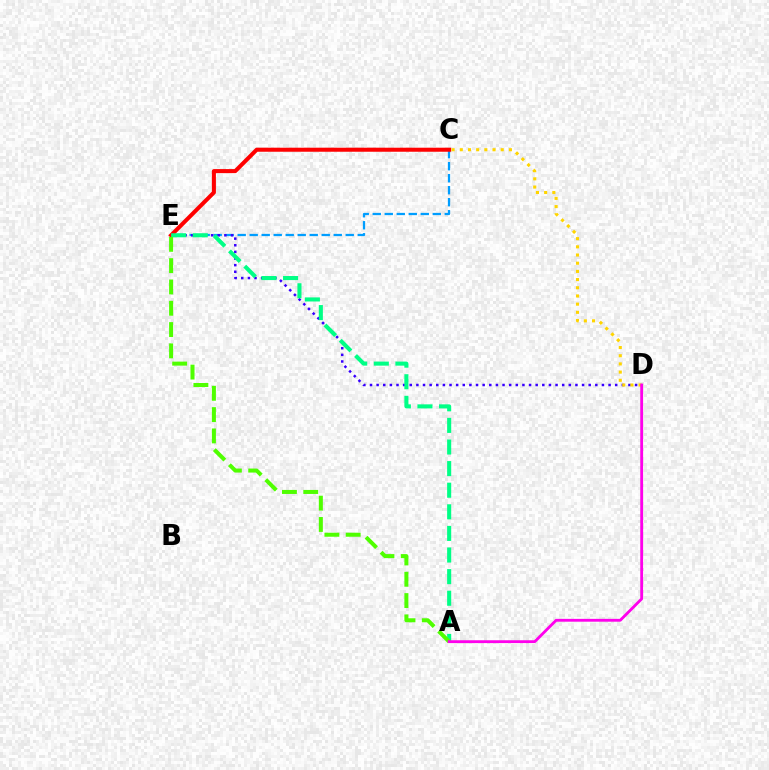{('C', 'E'): [{'color': '#009eff', 'line_style': 'dashed', 'thickness': 1.63}, {'color': '#ff0000', 'line_style': 'solid', 'thickness': 2.91}], ('D', 'E'): [{'color': '#3700ff', 'line_style': 'dotted', 'thickness': 1.8}], ('A', 'E'): [{'color': '#00ff86', 'line_style': 'dashed', 'thickness': 2.94}, {'color': '#4fff00', 'line_style': 'dashed', 'thickness': 2.89}], ('C', 'D'): [{'color': '#ffd500', 'line_style': 'dotted', 'thickness': 2.22}], ('A', 'D'): [{'color': '#ff00ed', 'line_style': 'solid', 'thickness': 2.04}]}